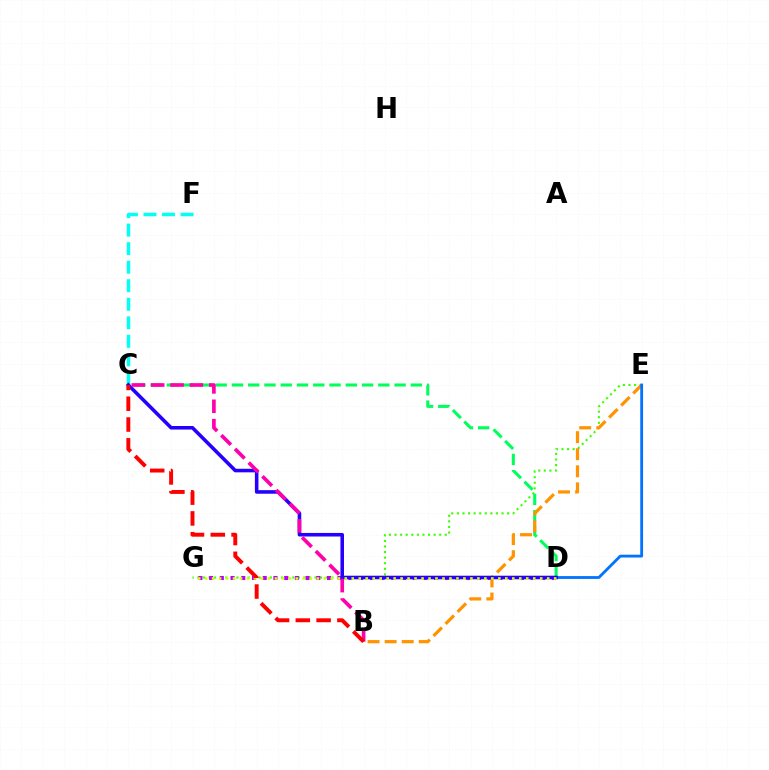{('E', 'G'): [{'color': '#3dff00', 'line_style': 'dotted', 'thickness': 1.52}], ('C', 'F'): [{'color': '#00fff6', 'line_style': 'dashed', 'thickness': 2.52}], ('D', 'G'): [{'color': '#b900ff', 'line_style': 'dotted', 'thickness': 2.91}, {'color': '#d1ff00', 'line_style': 'dotted', 'thickness': 1.9}], ('C', 'D'): [{'color': '#00ff5c', 'line_style': 'dashed', 'thickness': 2.21}, {'color': '#2500ff', 'line_style': 'solid', 'thickness': 2.57}], ('B', 'E'): [{'color': '#ff9400', 'line_style': 'dashed', 'thickness': 2.32}], ('D', 'E'): [{'color': '#0074ff', 'line_style': 'solid', 'thickness': 2.03}], ('B', 'C'): [{'color': '#ff00ac', 'line_style': 'dashed', 'thickness': 2.63}, {'color': '#ff0000', 'line_style': 'dashed', 'thickness': 2.82}]}